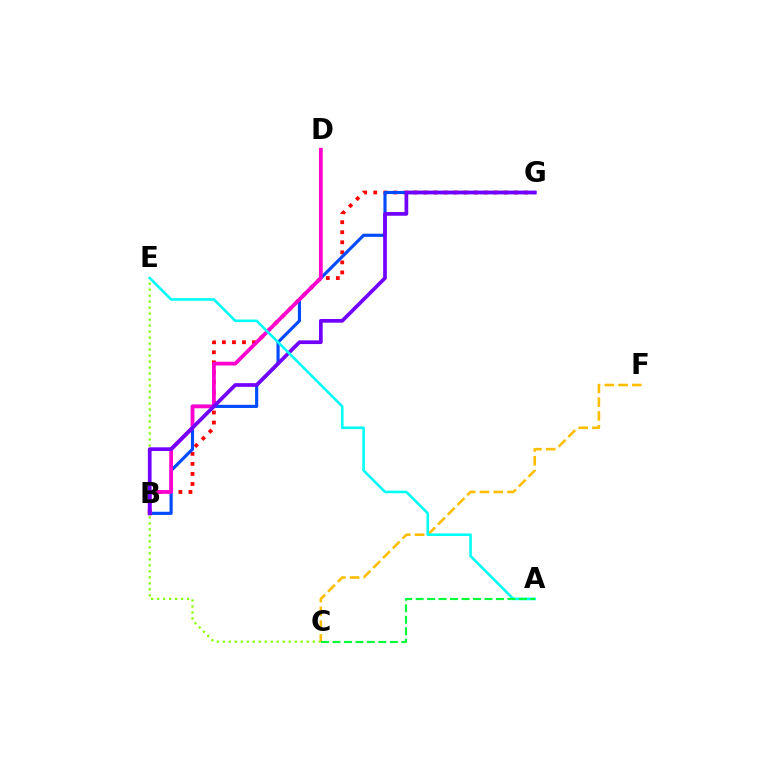{('B', 'G'): [{'color': '#ff0000', 'line_style': 'dotted', 'thickness': 2.73}, {'color': '#004bff', 'line_style': 'solid', 'thickness': 2.27}, {'color': '#7200ff', 'line_style': 'solid', 'thickness': 2.67}], ('B', 'D'): [{'color': '#ff00cf', 'line_style': 'solid', 'thickness': 2.71}], ('C', 'E'): [{'color': '#84ff00', 'line_style': 'dotted', 'thickness': 1.63}], ('C', 'F'): [{'color': '#ffbd00', 'line_style': 'dashed', 'thickness': 1.87}], ('A', 'E'): [{'color': '#00fff6', 'line_style': 'solid', 'thickness': 1.87}], ('A', 'C'): [{'color': '#00ff39', 'line_style': 'dashed', 'thickness': 1.56}]}